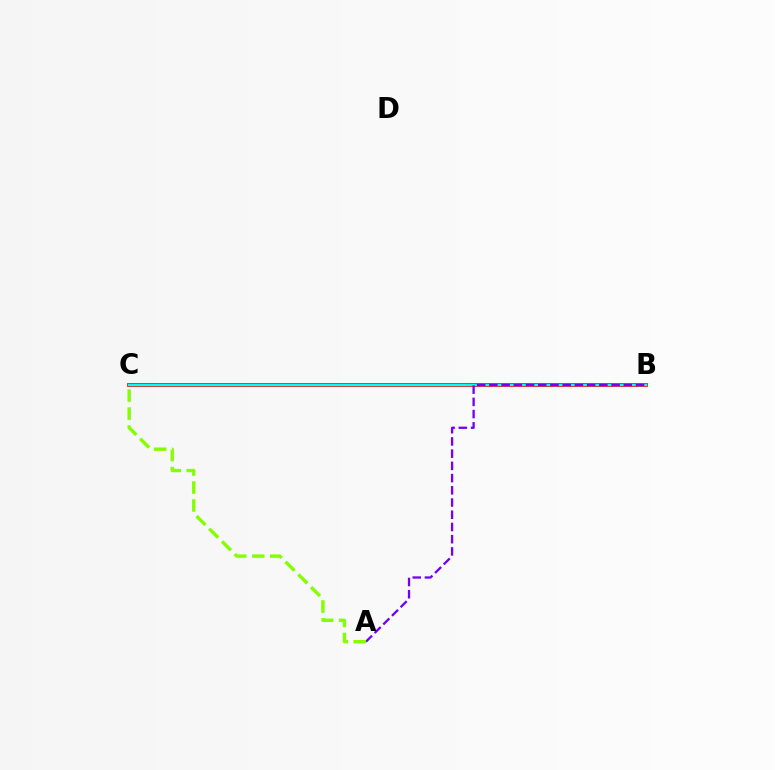{('B', 'C'): [{'color': '#ff0000', 'line_style': 'solid', 'thickness': 2.7}, {'color': '#00fff6', 'line_style': 'solid', 'thickness': 1.66}], ('A', 'B'): [{'color': '#7200ff', 'line_style': 'dashed', 'thickness': 1.66}], ('A', 'C'): [{'color': '#84ff00', 'line_style': 'dashed', 'thickness': 2.44}]}